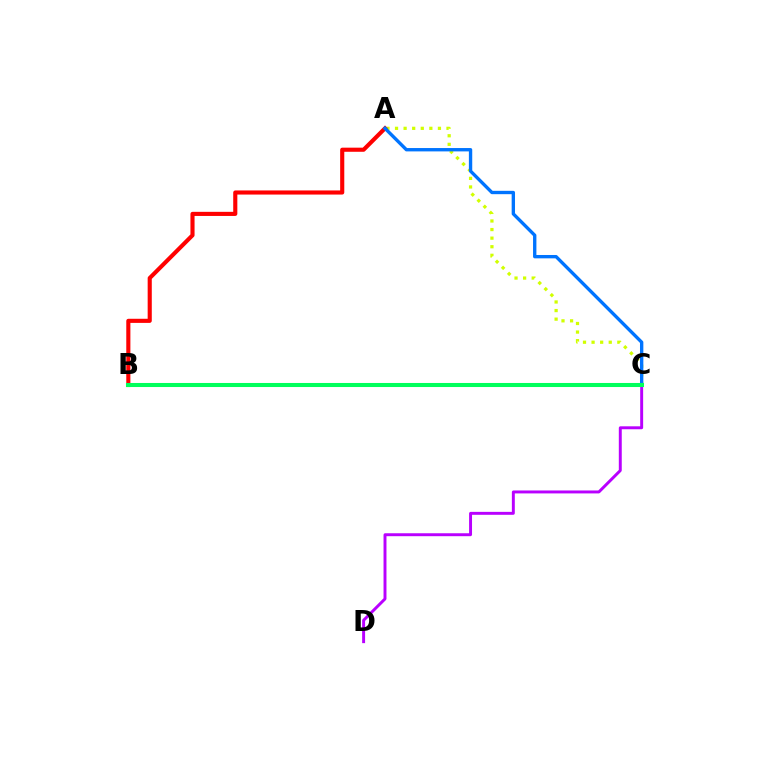{('A', 'C'): [{'color': '#d1ff00', 'line_style': 'dotted', 'thickness': 2.33}, {'color': '#0074ff', 'line_style': 'solid', 'thickness': 2.42}], ('A', 'B'): [{'color': '#ff0000', 'line_style': 'solid', 'thickness': 2.96}], ('C', 'D'): [{'color': '#b900ff', 'line_style': 'solid', 'thickness': 2.12}], ('B', 'C'): [{'color': '#00ff5c', 'line_style': 'solid', 'thickness': 2.92}]}